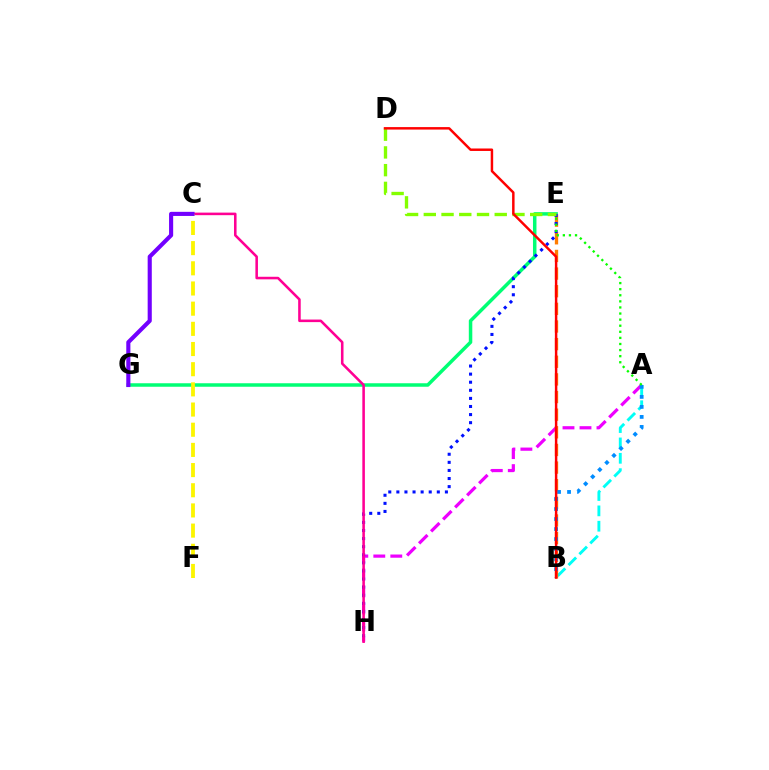{('A', 'H'): [{'color': '#ee00ff', 'line_style': 'dashed', 'thickness': 2.31}], ('E', 'G'): [{'color': '#00ff74', 'line_style': 'solid', 'thickness': 2.51}], ('A', 'B'): [{'color': '#00fff6', 'line_style': 'dashed', 'thickness': 2.09}, {'color': '#008cff', 'line_style': 'dotted', 'thickness': 2.72}], ('B', 'E'): [{'color': '#ff7c00', 'line_style': 'dashed', 'thickness': 2.4}], ('E', 'H'): [{'color': '#0010ff', 'line_style': 'dotted', 'thickness': 2.2}], ('D', 'E'): [{'color': '#84ff00', 'line_style': 'dashed', 'thickness': 2.41}], ('C', 'H'): [{'color': '#ff0094', 'line_style': 'solid', 'thickness': 1.85}], ('A', 'E'): [{'color': '#08ff00', 'line_style': 'dotted', 'thickness': 1.65}], ('C', 'F'): [{'color': '#fcf500', 'line_style': 'dashed', 'thickness': 2.74}], ('B', 'D'): [{'color': '#ff0000', 'line_style': 'solid', 'thickness': 1.78}], ('C', 'G'): [{'color': '#7200ff', 'line_style': 'solid', 'thickness': 2.96}]}